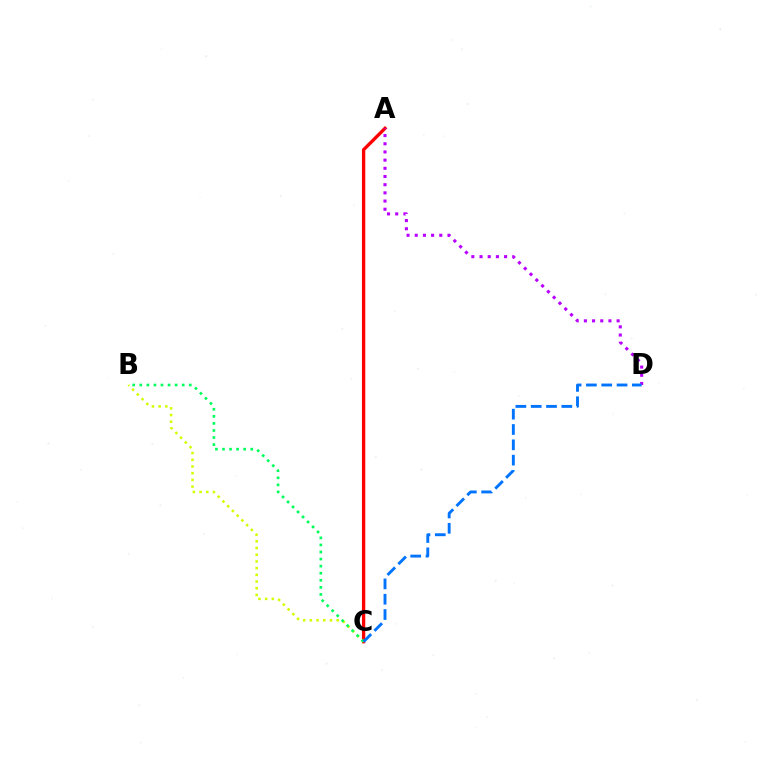{('A', 'C'): [{'color': '#ff0000', 'line_style': 'solid', 'thickness': 2.4}], ('B', 'C'): [{'color': '#d1ff00', 'line_style': 'dotted', 'thickness': 1.82}, {'color': '#00ff5c', 'line_style': 'dotted', 'thickness': 1.92}], ('A', 'D'): [{'color': '#b900ff', 'line_style': 'dotted', 'thickness': 2.22}], ('C', 'D'): [{'color': '#0074ff', 'line_style': 'dashed', 'thickness': 2.08}]}